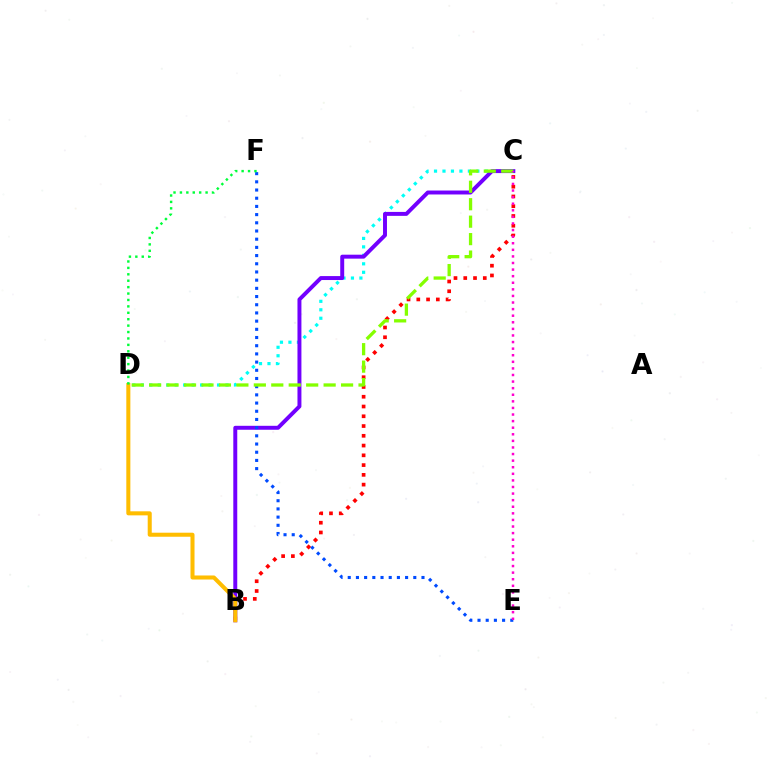{('B', 'C'): [{'color': '#ff0000', 'line_style': 'dotted', 'thickness': 2.65}, {'color': '#7200ff', 'line_style': 'solid', 'thickness': 2.84}], ('C', 'D'): [{'color': '#00fff6', 'line_style': 'dotted', 'thickness': 2.3}, {'color': '#84ff00', 'line_style': 'dashed', 'thickness': 2.37}], ('B', 'D'): [{'color': '#ffbd00', 'line_style': 'solid', 'thickness': 2.91}], ('E', 'F'): [{'color': '#004bff', 'line_style': 'dotted', 'thickness': 2.23}], ('C', 'E'): [{'color': '#ff00cf', 'line_style': 'dotted', 'thickness': 1.79}], ('D', 'F'): [{'color': '#00ff39', 'line_style': 'dotted', 'thickness': 1.74}]}